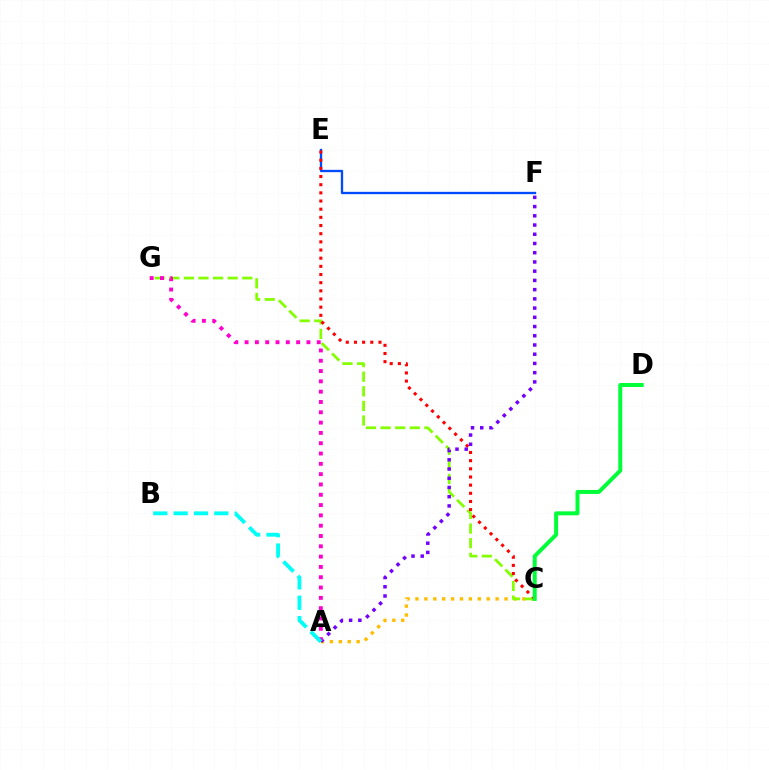{('A', 'C'): [{'color': '#ffbd00', 'line_style': 'dotted', 'thickness': 2.42}], ('C', 'G'): [{'color': '#84ff00', 'line_style': 'dashed', 'thickness': 1.98}], ('E', 'F'): [{'color': '#004bff', 'line_style': 'solid', 'thickness': 1.67}], ('C', 'E'): [{'color': '#ff0000', 'line_style': 'dotted', 'thickness': 2.22}], ('A', 'F'): [{'color': '#7200ff', 'line_style': 'dotted', 'thickness': 2.51}], ('A', 'G'): [{'color': '#ff00cf', 'line_style': 'dotted', 'thickness': 2.8}], ('C', 'D'): [{'color': '#00ff39', 'line_style': 'solid', 'thickness': 2.87}], ('A', 'B'): [{'color': '#00fff6', 'line_style': 'dashed', 'thickness': 2.76}]}